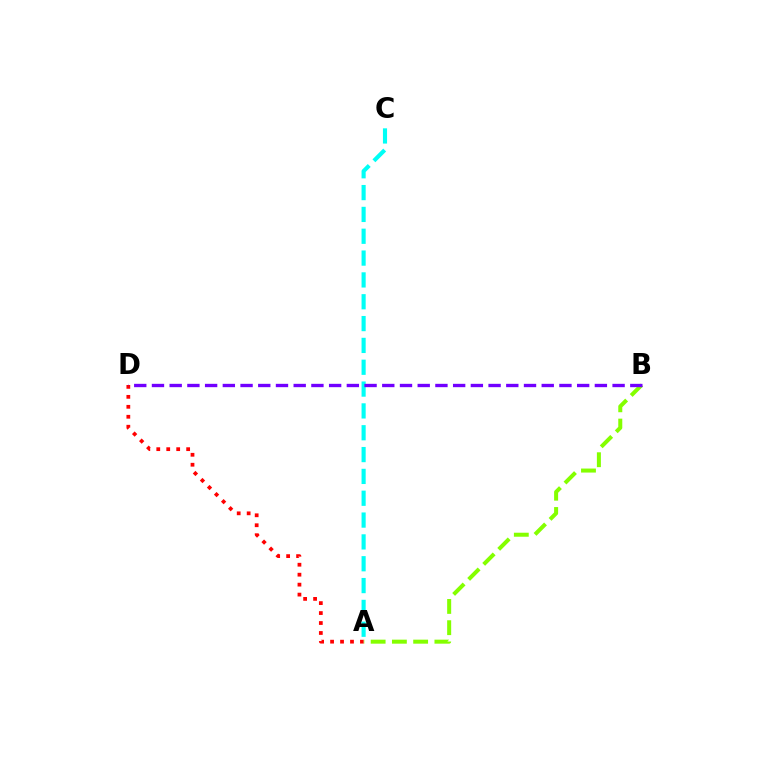{('A', 'B'): [{'color': '#84ff00', 'line_style': 'dashed', 'thickness': 2.89}], ('A', 'D'): [{'color': '#ff0000', 'line_style': 'dotted', 'thickness': 2.71}], ('A', 'C'): [{'color': '#00fff6', 'line_style': 'dashed', 'thickness': 2.97}], ('B', 'D'): [{'color': '#7200ff', 'line_style': 'dashed', 'thickness': 2.41}]}